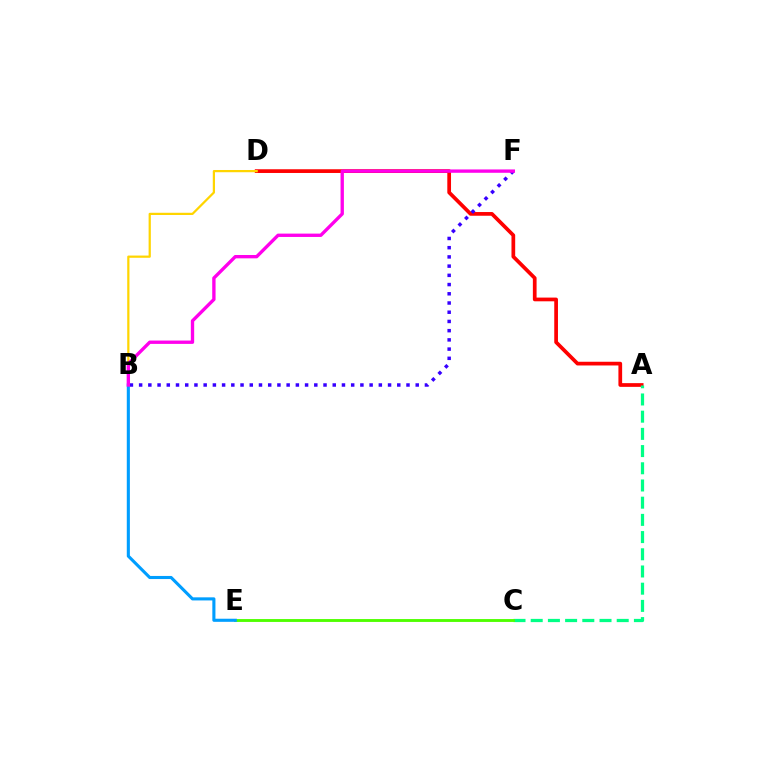{('A', 'D'): [{'color': '#ff0000', 'line_style': 'solid', 'thickness': 2.68}], ('A', 'C'): [{'color': '#00ff86', 'line_style': 'dashed', 'thickness': 2.34}], ('C', 'E'): [{'color': '#4fff00', 'line_style': 'solid', 'thickness': 2.07}], ('B', 'D'): [{'color': '#ffd500', 'line_style': 'solid', 'thickness': 1.61}], ('B', 'F'): [{'color': '#3700ff', 'line_style': 'dotted', 'thickness': 2.5}, {'color': '#ff00ed', 'line_style': 'solid', 'thickness': 2.41}], ('B', 'E'): [{'color': '#009eff', 'line_style': 'solid', 'thickness': 2.23}]}